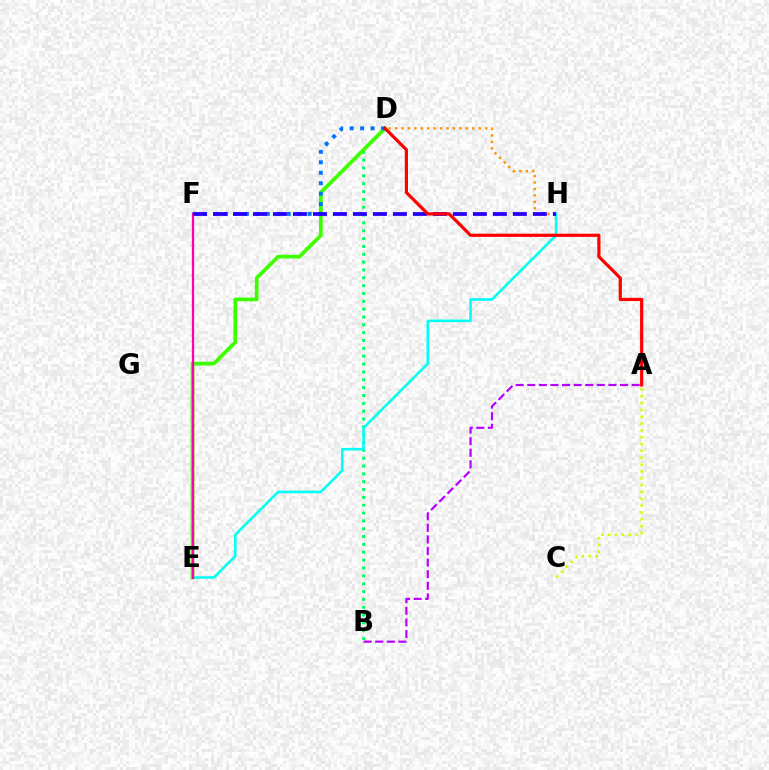{('D', 'H'): [{'color': '#ff9400', 'line_style': 'dotted', 'thickness': 1.75}], ('B', 'D'): [{'color': '#00ff5c', 'line_style': 'dotted', 'thickness': 2.13}], ('E', 'H'): [{'color': '#00fff6', 'line_style': 'solid', 'thickness': 1.85}], ('D', 'E'): [{'color': '#3dff00', 'line_style': 'solid', 'thickness': 2.68}], ('D', 'F'): [{'color': '#0074ff', 'line_style': 'dotted', 'thickness': 2.84}], ('A', 'C'): [{'color': '#d1ff00', 'line_style': 'dotted', 'thickness': 1.86}], ('E', 'F'): [{'color': '#ff00ac', 'line_style': 'solid', 'thickness': 1.65}], ('A', 'B'): [{'color': '#b900ff', 'line_style': 'dashed', 'thickness': 1.58}], ('F', 'H'): [{'color': '#2500ff', 'line_style': 'dashed', 'thickness': 2.72}], ('A', 'D'): [{'color': '#ff0000', 'line_style': 'solid', 'thickness': 2.29}]}